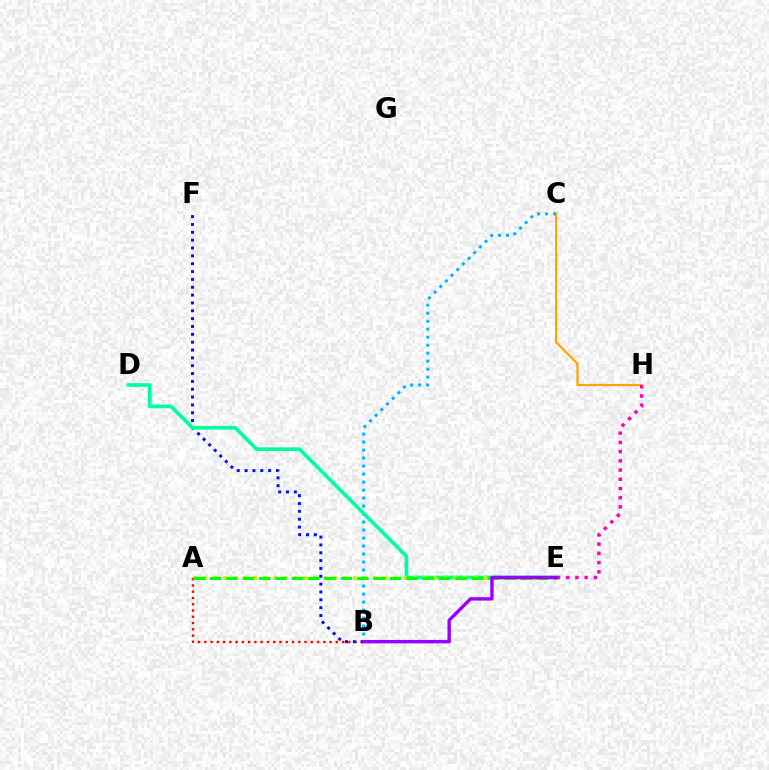{('A', 'B'): [{'color': '#ff0000', 'line_style': 'dotted', 'thickness': 1.7}], ('C', 'H'): [{'color': '#ffa500', 'line_style': 'solid', 'thickness': 1.6}], ('B', 'C'): [{'color': '#00b5ff', 'line_style': 'dotted', 'thickness': 2.17}], ('B', 'F'): [{'color': '#0010ff', 'line_style': 'dotted', 'thickness': 2.13}], ('D', 'E'): [{'color': '#00ff9d', 'line_style': 'solid', 'thickness': 2.63}], ('A', 'E'): [{'color': '#b3ff00', 'line_style': 'dotted', 'thickness': 2.72}, {'color': '#08ff00', 'line_style': 'dashed', 'thickness': 2.22}], ('E', 'H'): [{'color': '#ff00bd', 'line_style': 'dotted', 'thickness': 2.5}], ('B', 'E'): [{'color': '#9b00ff', 'line_style': 'solid', 'thickness': 2.46}]}